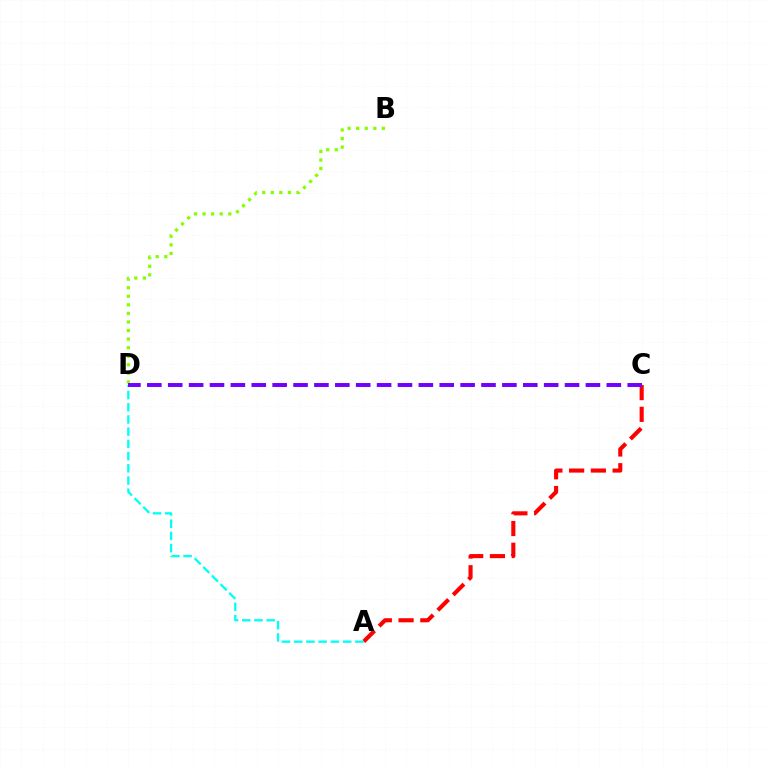{('A', 'C'): [{'color': '#ff0000', 'line_style': 'dashed', 'thickness': 2.95}], ('A', 'D'): [{'color': '#00fff6', 'line_style': 'dashed', 'thickness': 1.66}], ('B', 'D'): [{'color': '#84ff00', 'line_style': 'dotted', 'thickness': 2.33}], ('C', 'D'): [{'color': '#7200ff', 'line_style': 'dashed', 'thickness': 2.84}]}